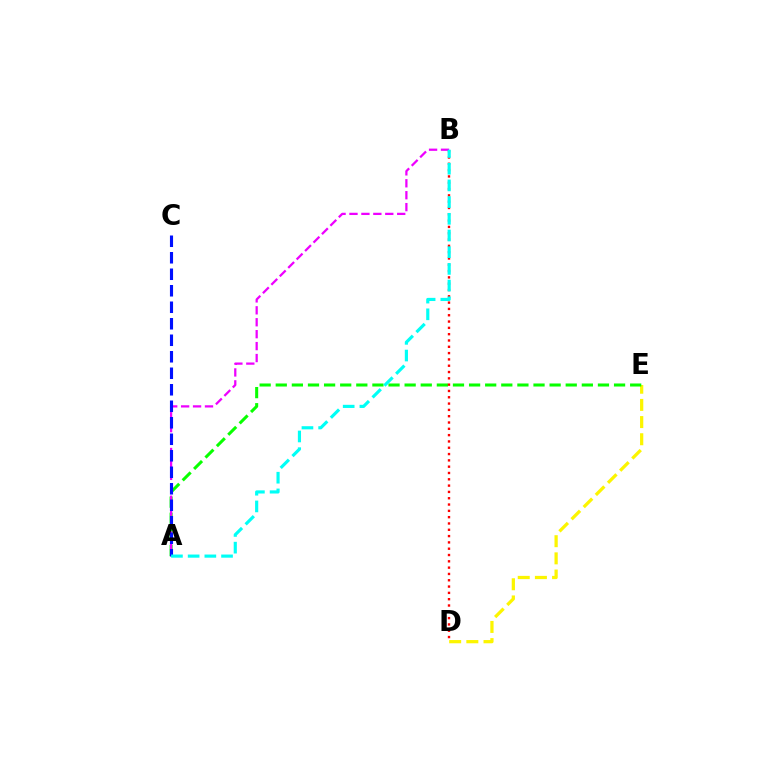{('D', 'E'): [{'color': '#fcf500', 'line_style': 'dashed', 'thickness': 2.33}], ('A', 'E'): [{'color': '#08ff00', 'line_style': 'dashed', 'thickness': 2.19}], ('A', 'B'): [{'color': '#ee00ff', 'line_style': 'dashed', 'thickness': 1.62}, {'color': '#00fff6', 'line_style': 'dashed', 'thickness': 2.27}], ('A', 'C'): [{'color': '#0010ff', 'line_style': 'dashed', 'thickness': 2.24}], ('B', 'D'): [{'color': '#ff0000', 'line_style': 'dotted', 'thickness': 1.71}]}